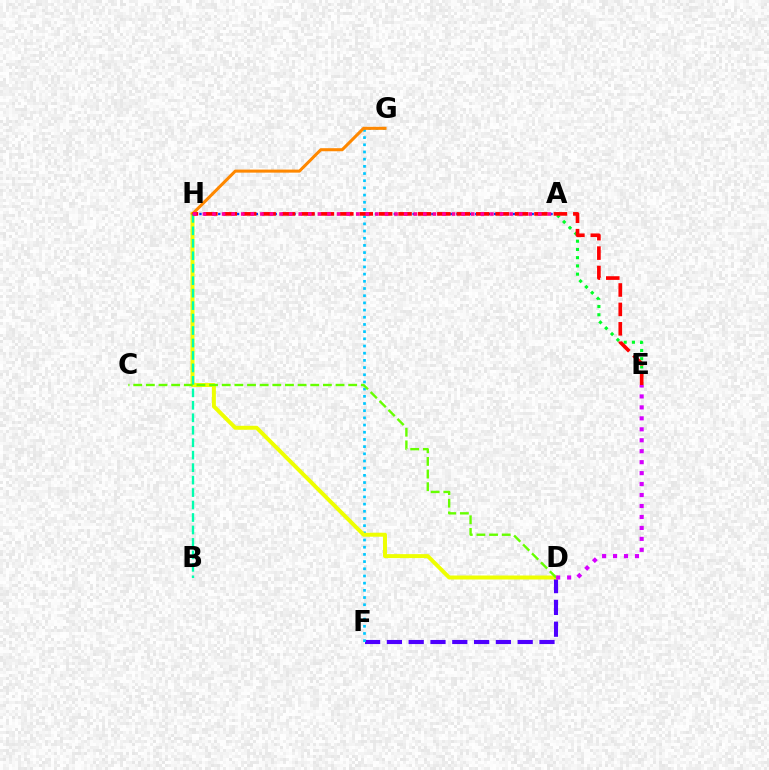{('D', 'F'): [{'color': '#4f00ff', 'line_style': 'dashed', 'thickness': 2.96}], ('F', 'G'): [{'color': '#00c7ff', 'line_style': 'dotted', 'thickness': 1.95}], ('D', 'H'): [{'color': '#eeff00', 'line_style': 'solid', 'thickness': 2.86}], ('A', 'H'): [{'color': '#003fff', 'line_style': 'dotted', 'thickness': 1.7}, {'color': '#ff00a0', 'line_style': 'dotted', 'thickness': 2.6}], ('G', 'H'): [{'color': '#ff8800', 'line_style': 'solid', 'thickness': 2.2}], ('B', 'H'): [{'color': '#00ffaf', 'line_style': 'dashed', 'thickness': 1.69}], ('A', 'E'): [{'color': '#00ff27', 'line_style': 'dotted', 'thickness': 2.24}], ('C', 'D'): [{'color': '#66ff00', 'line_style': 'dashed', 'thickness': 1.72}], ('E', 'H'): [{'color': '#ff0000', 'line_style': 'dashed', 'thickness': 2.64}], ('D', 'E'): [{'color': '#d600ff', 'line_style': 'dotted', 'thickness': 2.98}]}